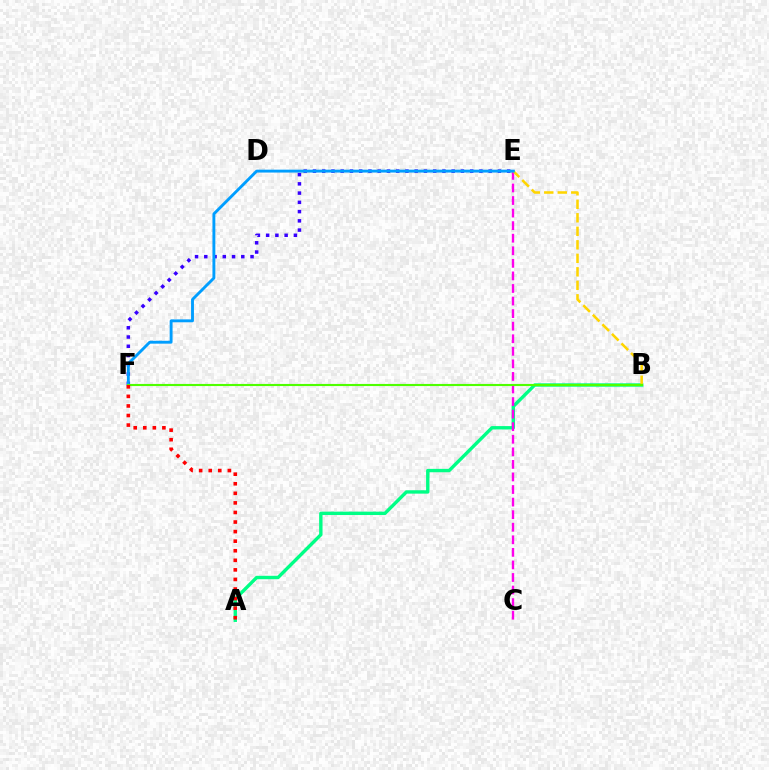{('A', 'B'): [{'color': '#00ff86', 'line_style': 'solid', 'thickness': 2.44}], ('C', 'E'): [{'color': '#ff00ed', 'line_style': 'dashed', 'thickness': 1.71}], ('B', 'E'): [{'color': '#ffd500', 'line_style': 'dashed', 'thickness': 1.83}], ('E', 'F'): [{'color': '#3700ff', 'line_style': 'dotted', 'thickness': 2.51}, {'color': '#009eff', 'line_style': 'solid', 'thickness': 2.08}], ('B', 'F'): [{'color': '#4fff00', 'line_style': 'solid', 'thickness': 1.53}], ('A', 'F'): [{'color': '#ff0000', 'line_style': 'dotted', 'thickness': 2.6}]}